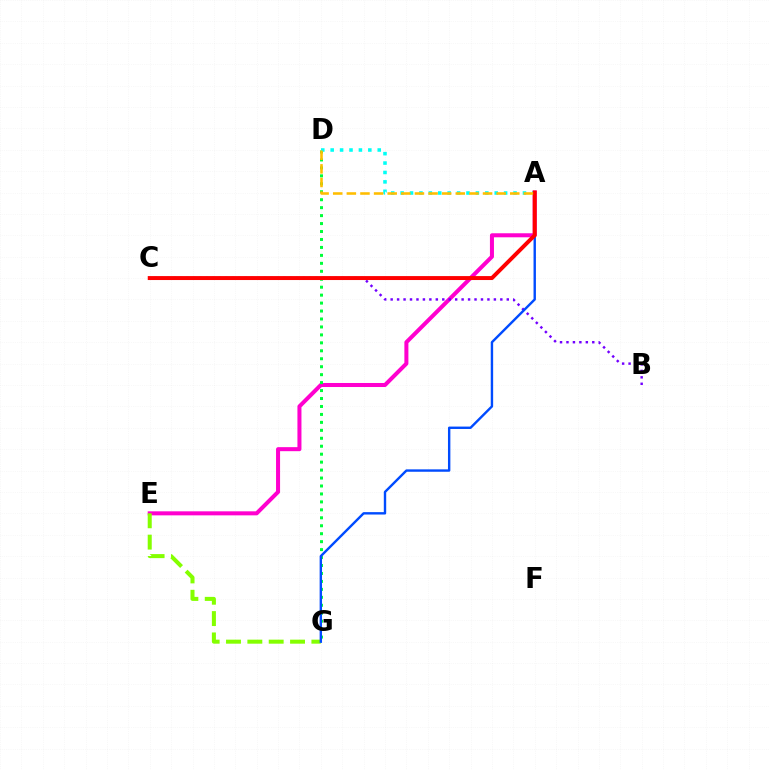{('A', 'E'): [{'color': '#ff00cf', 'line_style': 'solid', 'thickness': 2.9}], ('D', 'G'): [{'color': '#00ff39', 'line_style': 'dotted', 'thickness': 2.16}], ('E', 'G'): [{'color': '#84ff00', 'line_style': 'dashed', 'thickness': 2.9}], ('A', 'D'): [{'color': '#00fff6', 'line_style': 'dotted', 'thickness': 2.56}, {'color': '#ffbd00', 'line_style': 'dashed', 'thickness': 1.85}], ('B', 'C'): [{'color': '#7200ff', 'line_style': 'dotted', 'thickness': 1.75}], ('A', 'G'): [{'color': '#004bff', 'line_style': 'solid', 'thickness': 1.73}], ('A', 'C'): [{'color': '#ff0000', 'line_style': 'solid', 'thickness': 2.85}]}